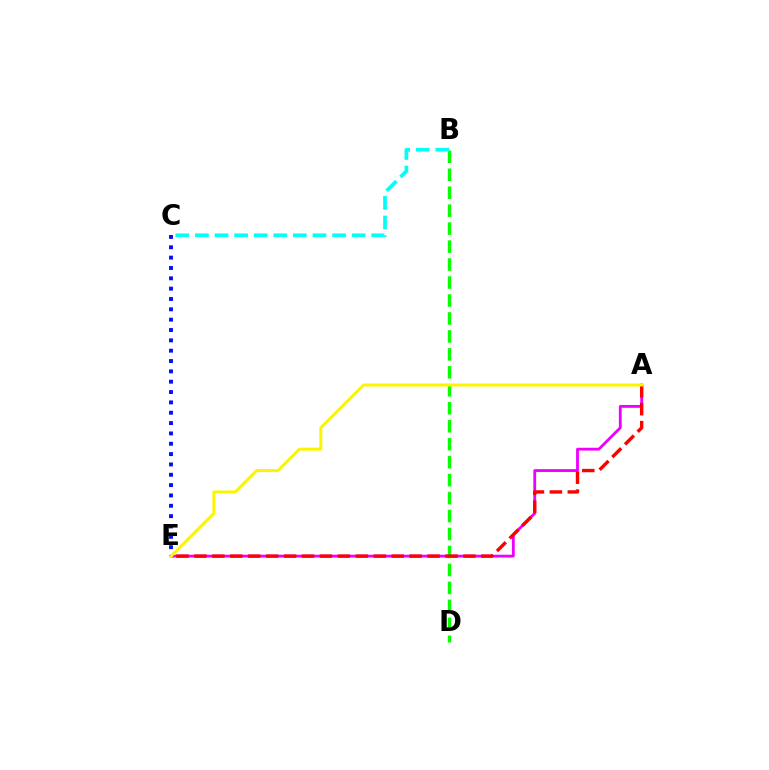{('C', 'E'): [{'color': '#0010ff', 'line_style': 'dotted', 'thickness': 2.81}], ('A', 'E'): [{'color': '#ee00ff', 'line_style': 'solid', 'thickness': 2.03}, {'color': '#ff0000', 'line_style': 'dashed', 'thickness': 2.44}, {'color': '#fcf500', 'line_style': 'solid', 'thickness': 2.16}], ('B', 'D'): [{'color': '#08ff00', 'line_style': 'dashed', 'thickness': 2.44}], ('B', 'C'): [{'color': '#00fff6', 'line_style': 'dashed', 'thickness': 2.66}]}